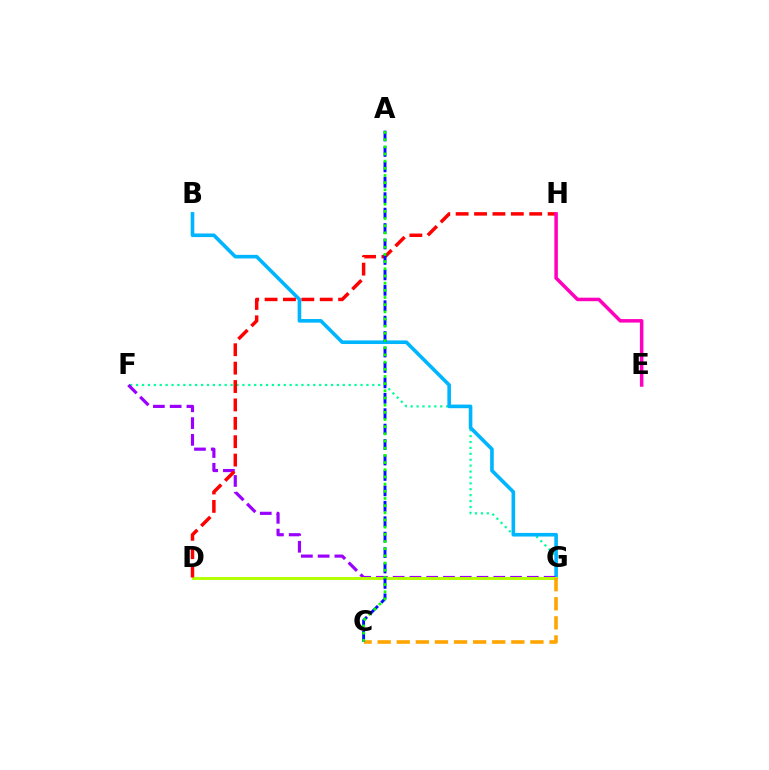{('F', 'G'): [{'color': '#00ff9d', 'line_style': 'dotted', 'thickness': 1.6}, {'color': '#9b00ff', 'line_style': 'dashed', 'thickness': 2.28}], ('B', 'G'): [{'color': '#00b5ff', 'line_style': 'solid', 'thickness': 2.6}], ('D', 'G'): [{'color': '#b3ff00', 'line_style': 'solid', 'thickness': 2.11}], ('C', 'G'): [{'color': '#ffa500', 'line_style': 'dashed', 'thickness': 2.59}], ('D', 'H'): [{'color': '#ff0000', 'line_style': 'dashed', 'thickness': 2.5}], ('A', 'C'): [{'color': '#0010ff', 'line_style': 'dashed', 'thickness': 2.1}, {'color': '#08ff00', 'line_style': 'dotted', 'thickness': 1.95}], ('E', 'H'): [{'color': '#ff00bd', 'line_style': 'solid', 'thickness': 2.53}]}